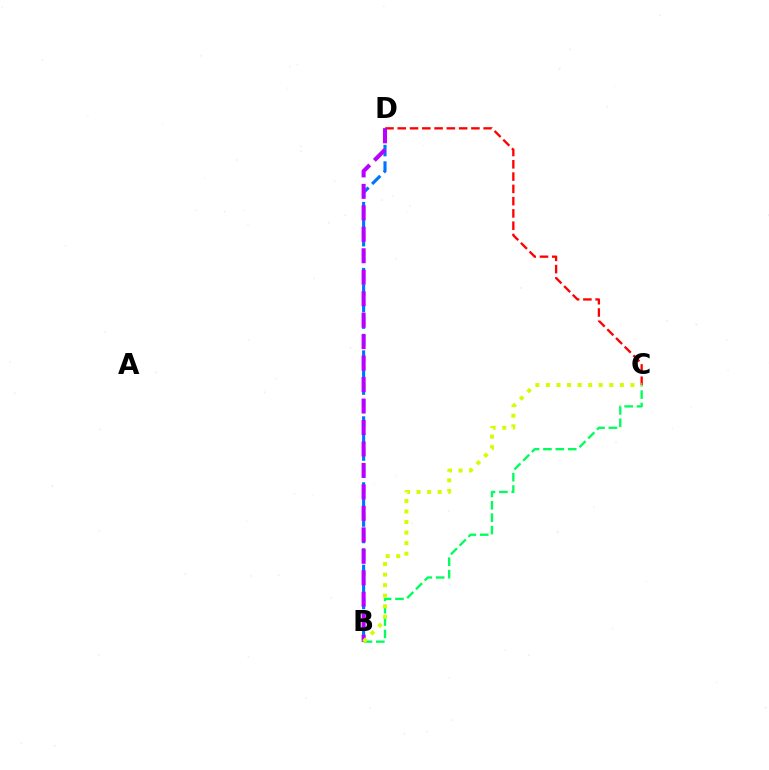{('C', 'D'): [{'color': '#ff0000', 'line_style': 'dashed', 'thickness': 1.67}], ('B', 'D'): [{'color': '#0074ff', 'line_style': 'dashed', 'thickness': 2.24}, {'color': '#b900ff', 'line_style': 'dashed', 'thickness': 2.92}], ('B', 'C'): [{'color': '#00ff5c', 'line_style': 'dashed', 'thickness': 1.68}, {'color': '#d1ff00', 'line_style': 'dotted', 'thickness': 2.87}]}